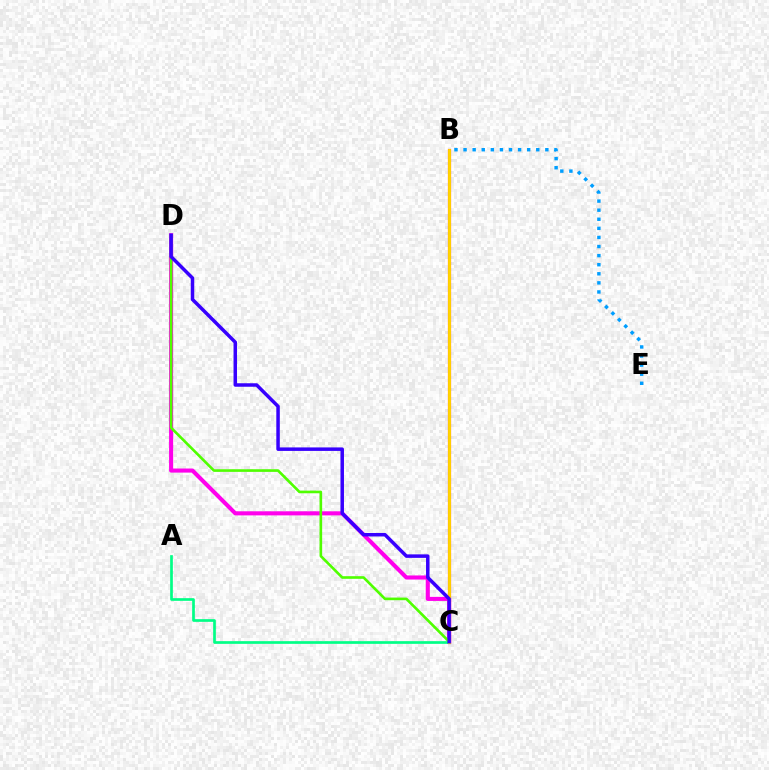{('B', 'C'): [{'color': '#ff0000', 'line_style': 'solid', 'thickness': 2.27}, {'color': '#ffd500', 'line_style': 'solid', 'thickness': 2.1}], ('C', 'D'): [{'color': '#ff00ed', 'line_style': 'solid', 'thickness': 2.94}, {'color': '#4fff00', 'line_style': 'solid', 'thickness': 1.9}, {'color': '#3700ff', 'line_style': 'solid', 'thickness': 2.52}], ('A', 'C'): [{'color': '#00ff86', 'line_style': 'solid', 'thickness': 1.93}], ('B', 'E'): [{'color': '#009eff', 'line_style': 'dotted', 'thickness': 2.47}]}